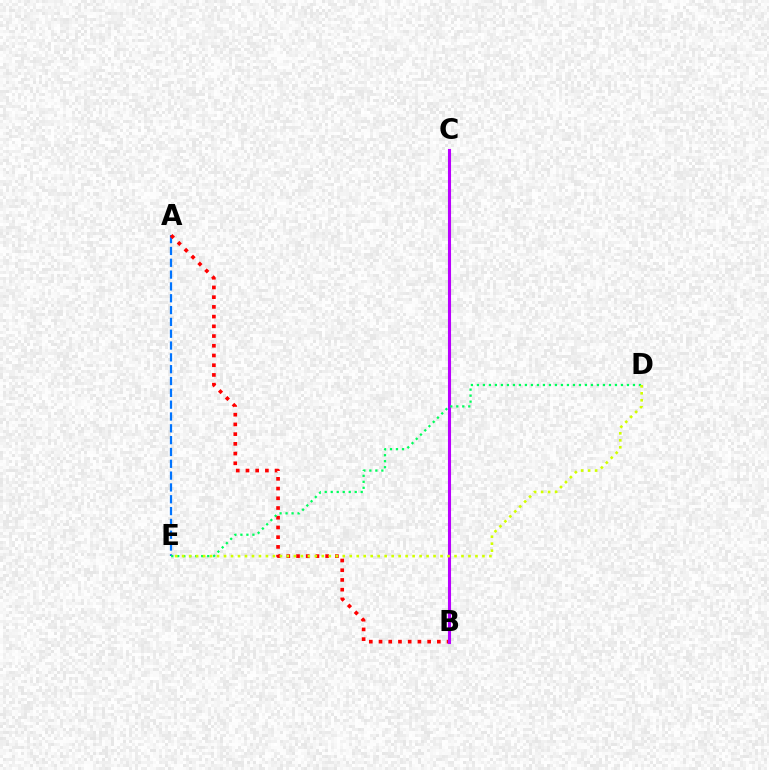{('A', 'E'): [{'color': '#0074ff', 'line_style': 'dashed', 'thickness': 1.61}], ('A', 'B'): [{'color': '#ff0000', 'line_style': 'dotted', 'thickness': 2.64}], ('B', 'C'): [{'color': '#b900ff', 'line_style': 'solid', 'thickness': 2.21}], ('D', 'E'): [{'color': '#00ff5c', 'line_style': 'dotted', 'thickness': 1.63}, {'color': '#d1ff00', 'line_style': 'dotted', 'thickness': 1.9}]}